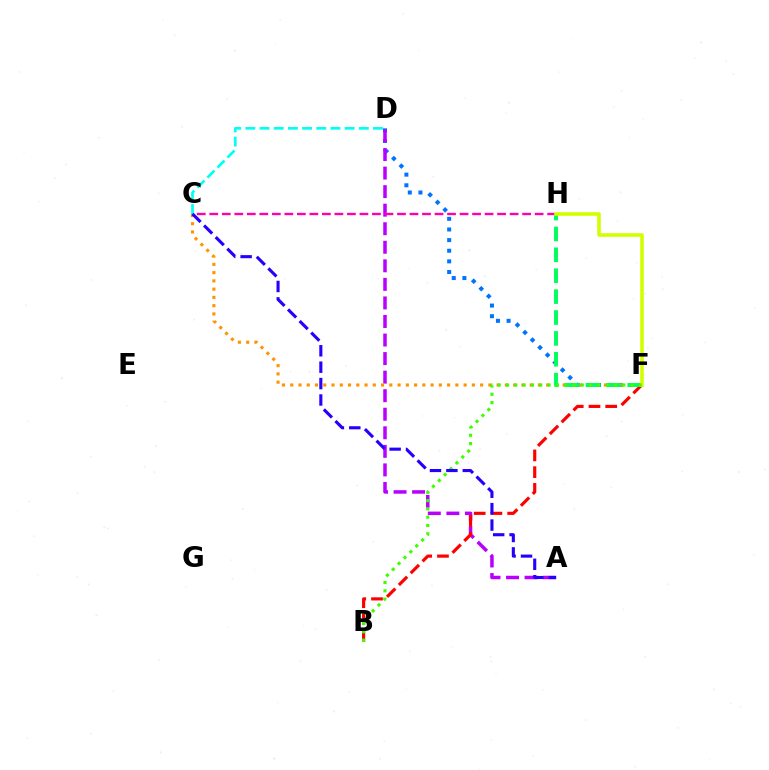{('D', 'F'): [{'color': '#0074ff', 'line_style': 'dotted', 'thickness': 2.89}], ('A', 'D'): [{'color': '#b900ff', 'line_style': 'dashed', 'thickness': 2.52}], ('C', 'H'): [{'color': '#ff00ac', 'line_style': 'dashed', 'thickness': 1.7}], ('B', 'F'): [{'color': '#ff0000', 'line_style': 'dashed', 'thickness': 2.27}, {'color': '#3dff00', 'line_style': 'dotted', 'thickness': 2.26}], ('C', 'F'): [{'color': '#ff9400', 'line_style': 'dotted', 'thickness': 2.24}], ('F', 'H'): [{'color': '#00ff5c', 'line_style': 'dashed', 'thickness': 2.84}, {'color': '#d1ff00', 'line_style': 'solid', 'thickness': 2.57}], ('C', 'D'): [{'color': '#00fff6', 'line_style': 'dashed', 'thickness': 1.93}], ('A', 'C'): [{'color': '#2500ff', 'line_style': 'dashed', 'thickness': 2.23}]}